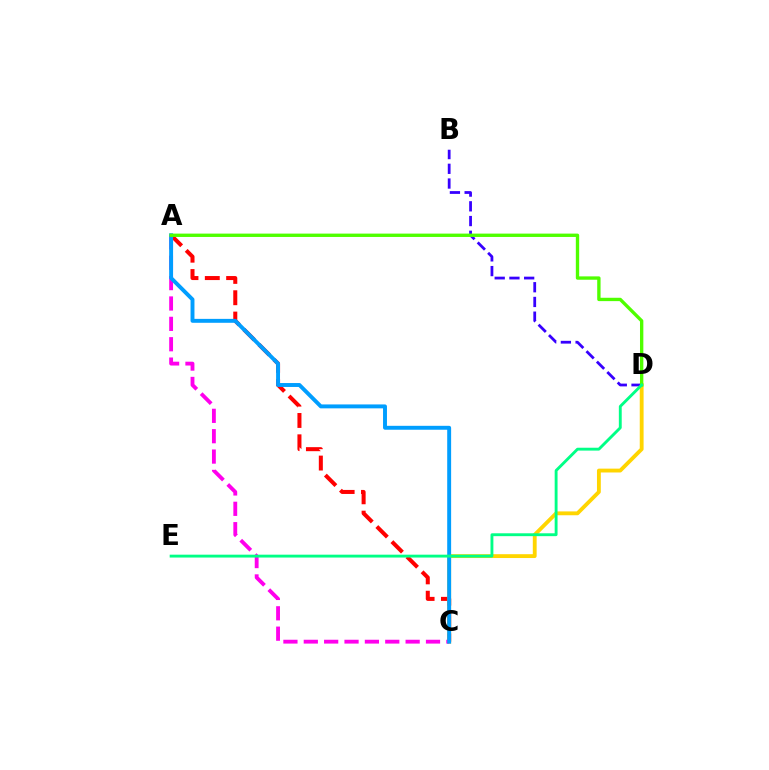{('A', 'C'): [{'color': '#ff0000', 'line_style': 'dashed', 'thickness': 2.9}, {'color': '#ff00ed', 'line_style': 'dashed', 'thickness': 2.77}, {'color': '#009eff', 'line_style': 'solid', 'thickness': 2.82}], ('C', 'D'): [{'color': '#ffd500', 'line_style': 'solid', 'thickness': 2.77}], ('B', 'D'): [{'color': '#3700ff', 'line_style': 'dashed', 'thickness': 2.0}], ('A', 'D'): [{'color': '#4fff00', 'line_style': 'solid', 'thickness': 2.41}], ('D', 'E'): [{'color': '#00ff86', 'line_style': 'solid', 'thickness': 2.07}]}